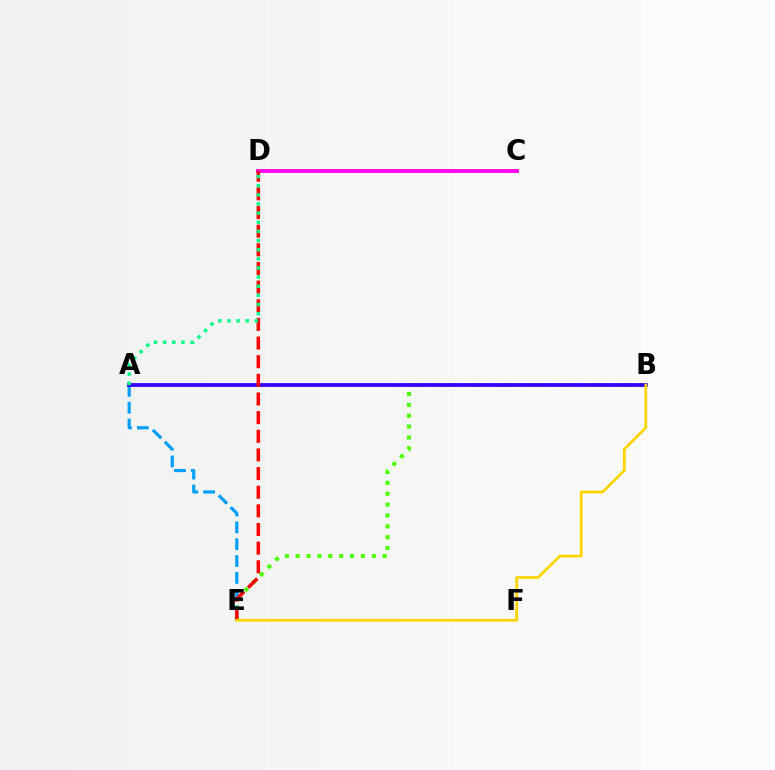{('C', 'D'): [{'color': '#ff00ed', 'line_style': 'solid', 'thickness': 2.76}], ('B', 'E'): [{'color': '#4fff00', 'line_style': 'dotted', 'thickness': 2.95}, {'color': '#ffd500', 'line_style': 'solid', 'thickness': 1.99}], ('A', 'E'): [{'color': '#009eff', 'line_style': 'dashed', 'thickness': 2.29}], ('A', 'B'): [{'color': '#3700ff', 'line_style': 'solid', 'thickness': 2.73}], ('D', 'E'): [{'color': '#ff0000', 'line_style': 'dashed', 'thickness': 2.53}], ('A', 'D'): [{'color': '#00ff86', 'line_style': 'dotted', 'thickness': 2.48}]}